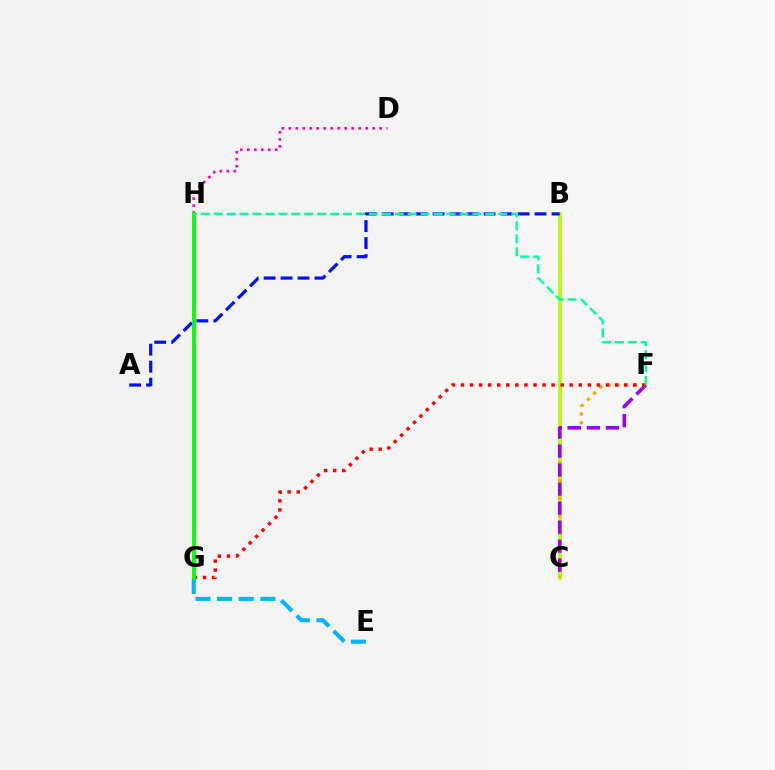{('D', 'H'): [{'color': '#ff00bd', 'line_style': 'dotted', 'thickness': 1.9}], ('B', 'C'): [{'color': '#b3ff00', 'line_style': 'solid', 'thickness': 2.73}], ('E', 'G'): [{'color': '#00b5ff', 'line_style': 'dashed', 'thickness': 2.94}], ('C', 'F'): [{'color': '#ffa500', 'line_style': 'dotted', 'thickness': 2.39}, {'color': '#9b00ff', 'line_style': 'dashed', 'thickness': 2.58}], ('A', 'B'): [{'color': '#0010ff', 'line_style': 'dashed', 'thickness': 2.31}], ('F', 'G'): [{'color': '#ff0000', 'line_style': 'dotted', 'thickness': 2.46}], ('G', 'H'): [{'color': '#08ff00', 'line_style': 'solid', 'thickness': 2.8}], ('F', 'H'): [{'color': '#00ff9d', 'line_style': 'dashed', 'thickness': 1.76}]}